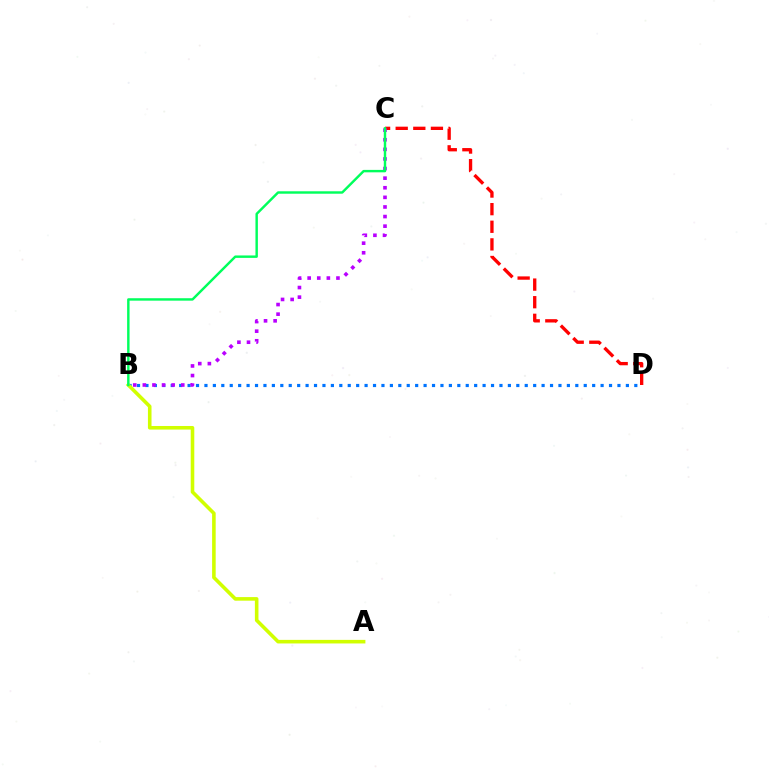{('B', 'D'): [{'color': '#0074ff', 'line_style': 'dotted', 'thickness': 2.29}], ('C', 'D'): [{'color': '#ff0000', 'line_style': 'dashed', 'thickness': 2.39}], ('B', 'C'): [{'color': '#b900ff', 'line_style': 'dotted', 'thickness': 2.61}, {'color': '#00ff5c', 'line_style': 'solid', 'thickness': 1.75}], ('A', 'B'): [{'color': '#d1ff00', 'line_style': 'solid', 'thickness': 2.58}]}